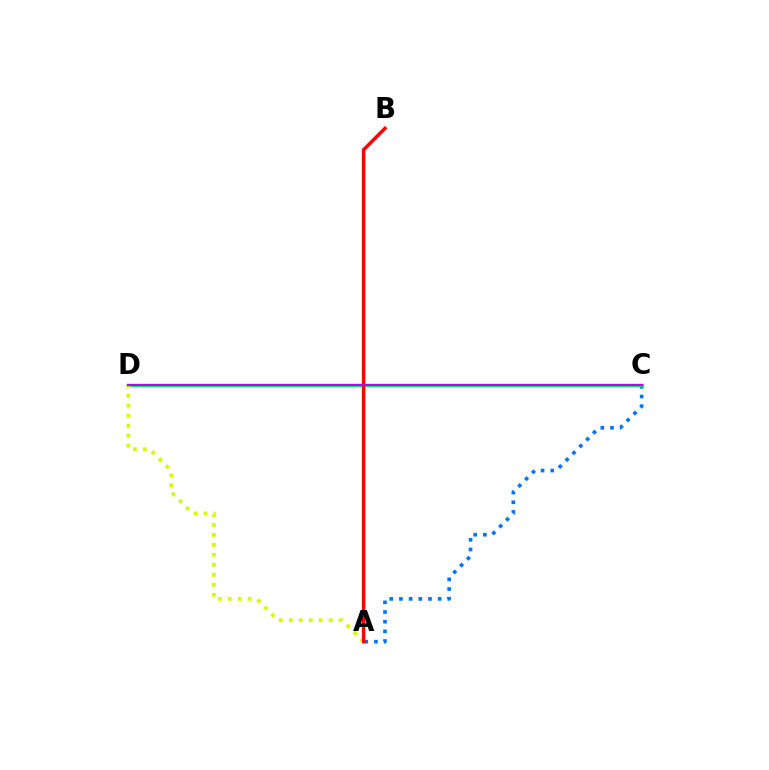{('A', 'C'): [{'color': '#0074ff', 'line_style': 'dotted', 'thickness': 2.63}], ('C', 'D'): [{'color': '#00ff5c', 'line_style': 'solid', 'thickness': 2.41}, {'color': '#b900ff', 'line_style': 'solid', 'thickness': 1.57}], ('A', 'D'): [{'color': '#d1ff00', 'line_style': 'dotted', 'thickness': 2.71}], ('A', 'B'): [{'color': '#ff0000', 'line_style': 'solid', 'thickness': 2.47}]}